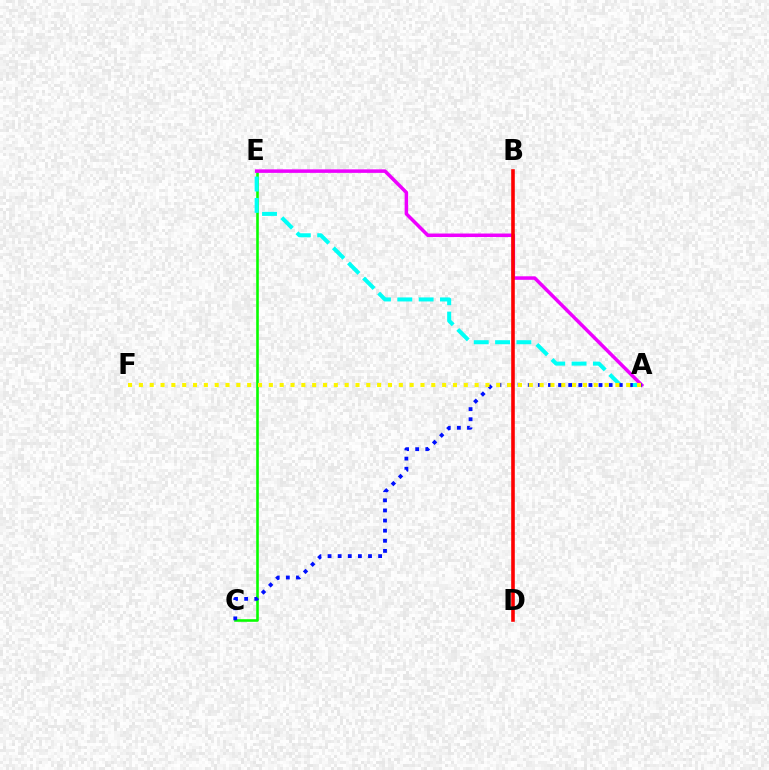{('C', 'E'): [{'color': '#08ff00', 'line_style': 'solid', 'thickness': 1.87}], ('A', 'E'): [{'color': '#00fff6', 'line_style': 'dashed', 'thickness': 2.9}, {'color': '#ee00ff', 'line_style': 'solid', 'thickness': 2.53}], ('A', 'C'): [{'color': '#0010ff', 'line_style': 'dotted', 'thickness': 2.75}], ('A', 'F'): [{'color': '#fcf500', 'line_style': 'dotted', 'thickness': 2.94}], ('B', 'D'): [{'color': '#ff0000', 'line_style': 'solid', 'thickness': 2.59}]}